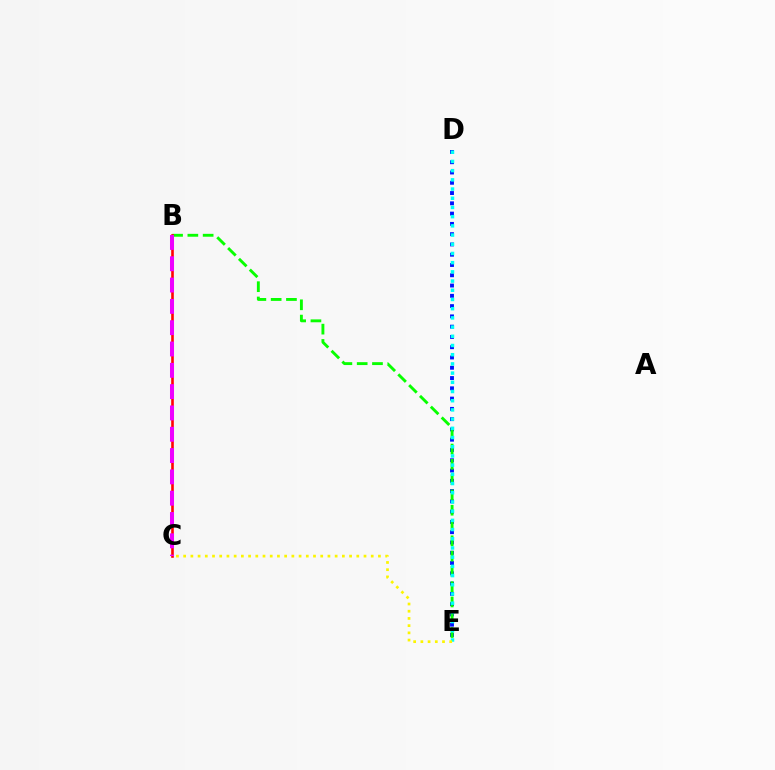{('D', 'E'): [{'color': '#0010ff', 'line_style': 'dotted', 'thickness': 2.79}, {'color': '#00fff6', 'line_style': 'dotted', 'thickness': 2.5}], ('B', 'E'): [{'color': '#08ff00', 'line_style': 'dashed', 'thickness': 2.08}], ('C', 'E'): [{'color': '#fcf500', 'line_style': 'dotted', 'thickness': 1.96}], ('B', 'C'): [{'color': '#ff0000', 'line_style': 'solid', 'thickness': 1.87}, {'color': '#ee00ff', 'line_style': 'dashed', 'thickness': 2.9}]}